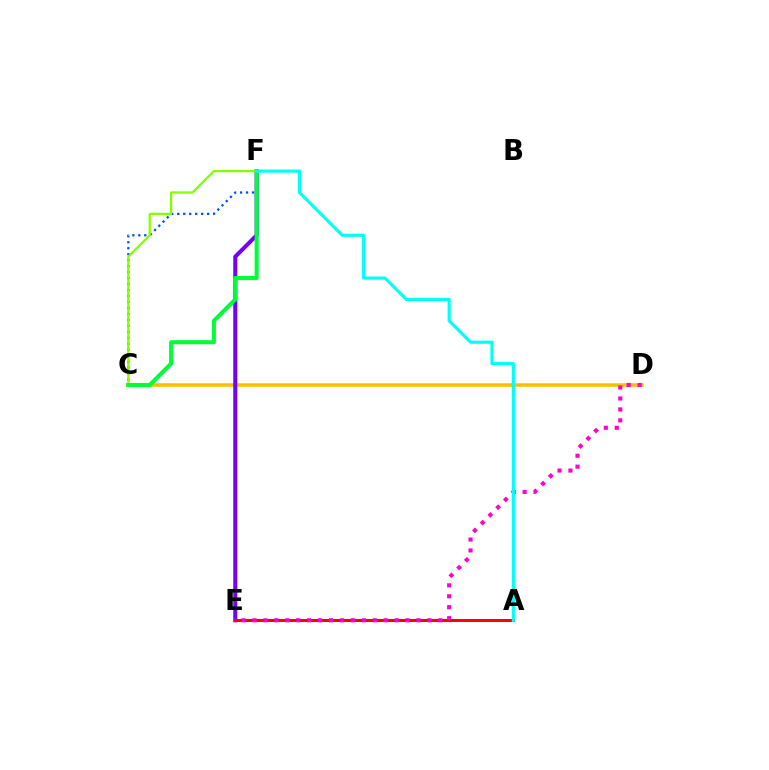{('C', 'D'): [{'color': '#ffbd00', 'line_style': 'solid', 'thickness': 2.54}], ('E', 'F'): [{'color': '#7200ff', 'line_style': 'solid', 'thickness': 2.91}], ('C', 'F'): [{'color': '#004bff', 'line_style': 'dotted', 'thickness': 1.62}, {'color': '#84ff00', 'line_style': 'solid', 'thickness': 1.64}, {'color': '#00ff39', 'line_style': 'solid', 'thickness': 2.92}], ('A', 'E'): [{'color': '#ff0000', 'line_style': 'solid', 'thickness': 2.14}], ('D', 'E'): [{'color': '#ff00cf', 'line_style': 'dotted', 'thickness': 2.97}], ('A', 'F'): [{'color': '#00fff6', 'line_style': 'solid', 'thickness': 2.25}]}